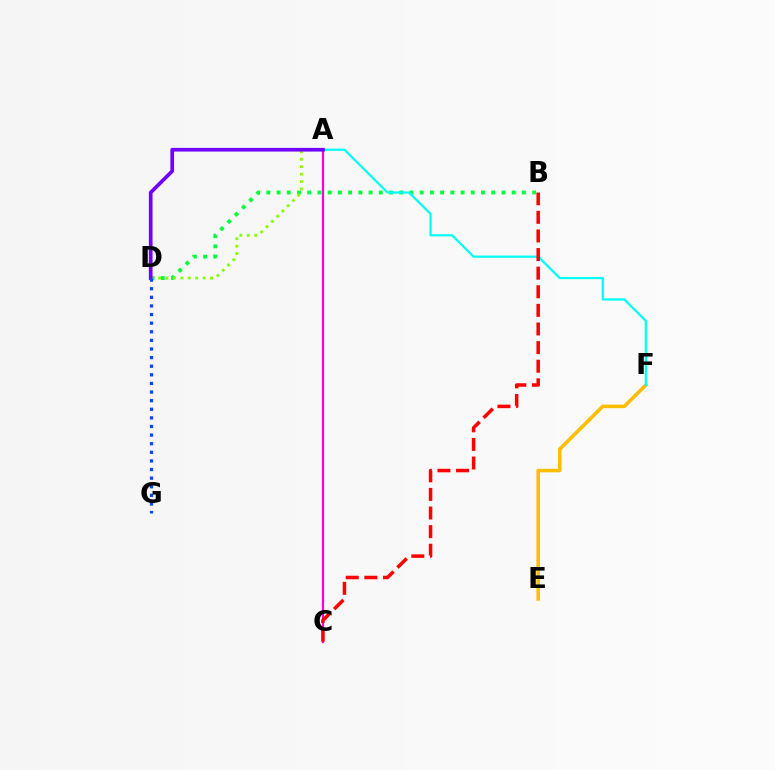{('B', 'D'): [{'color': '#00ff39', 'line_style': 'dotted', 'thickness': 2.78}], ('A', 'D'): [{'color': '#84ff00', 'line_style': 'dotted', 'thickness': 2.02}, {'color': '#7200ff', 'line_style': 'solid', 'thickness': 2.66}], ('E', 'F'): [{'color': '#ffbd00', 'line_style': 'solid', 'thickness': 2.56}], ('A', 'C'): [{'color': '#ff00cf', 'line_style': 'solid', 'thickness': 1.55}], ('A', 'F'): [{'color': '#00fff6', 'line_style': 'solid', 'thickness': 1.62}], ('B', 'C'): [{'color': '#ff0000', 'line_style': 'dashed', 'thickness': 2.53}], ('D', 'G'): [{'color': '#004bff', 'line_style': 'dotted', 'thickness': 2.34}]}